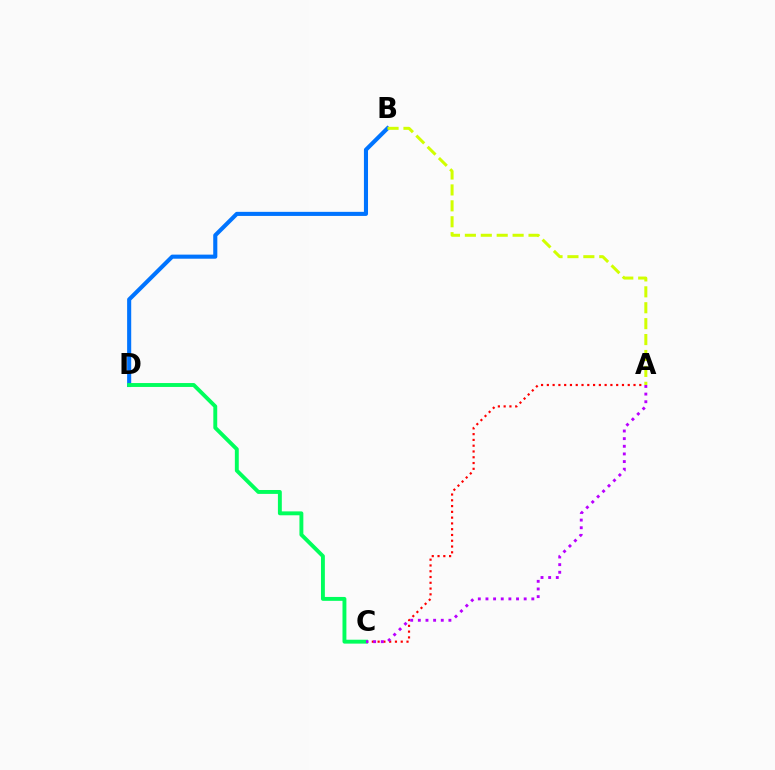{('A', 'C'): [{'color': '#ff0000', 'line_style': 'dotted', 'thickness': 1.57}, {'color': '#b900ff', 'line_style': 'dotted', 'thickness': 2.08}], ('B', 'D'): [{'color': '#0074ff', 'line_style': 'solid', 'thickness': 2.95}], ('C', 'D'): [{'color': '#00ff5c', 'line_style': 'solid', 'thickness': 2.81}], ('A', 'B'): [{'color': '#d1ff00', 'line_style': 'dashed', 'thickness': 2.16}]}